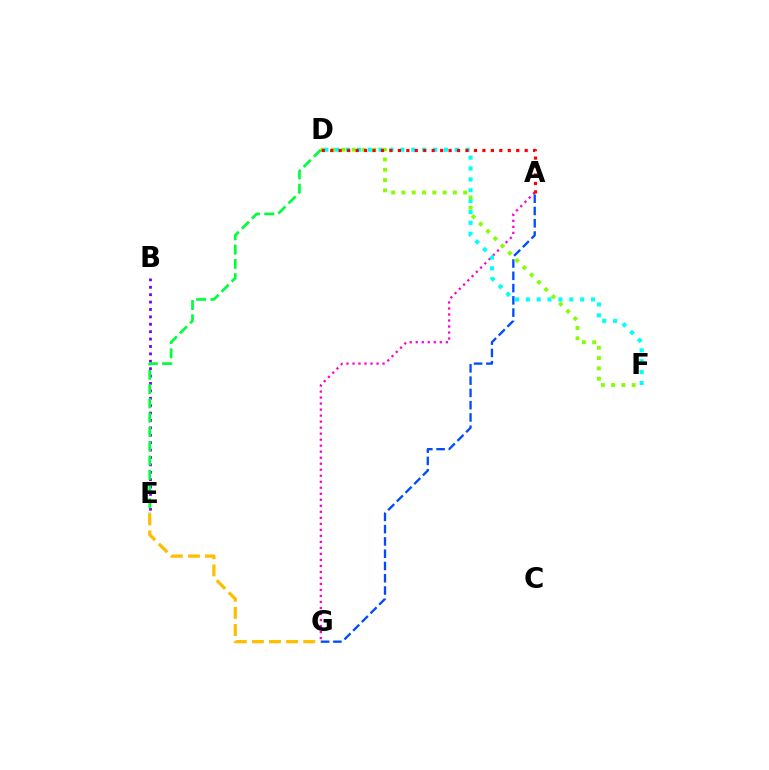{('A', 'G'): [{'color': '#ff00cf', 'line_style': 'dotted', 'thickness': 1.63}, {'color': '#004bff', 'line_style': 'dashed', 'thickness': 1.67}], ('B', 'E'): [{'color': '#7200ff', 'line_style': 'dotted', 'thickness': 2.01}], ('D', 'F'): [{'color': '#00fff6', 'line_style': 'dotted', 'thickness': 2.95}, {'color': '#84ff00', 'line_style': 'dotted', 'thickness': 2.8}], ('D', 'E'): [{'color': '#00ff39', 'line_style': 'dashed', 'thickness': 1.94}], ('E', 'G'): [{'color': '#ffbd00', 'line_style': 'dashed', 'thickness': 2.33}], ('A', 'D'): [{'color': '#ff0000', 'line_style': 'dotted', 'thickness': 2.3}]}